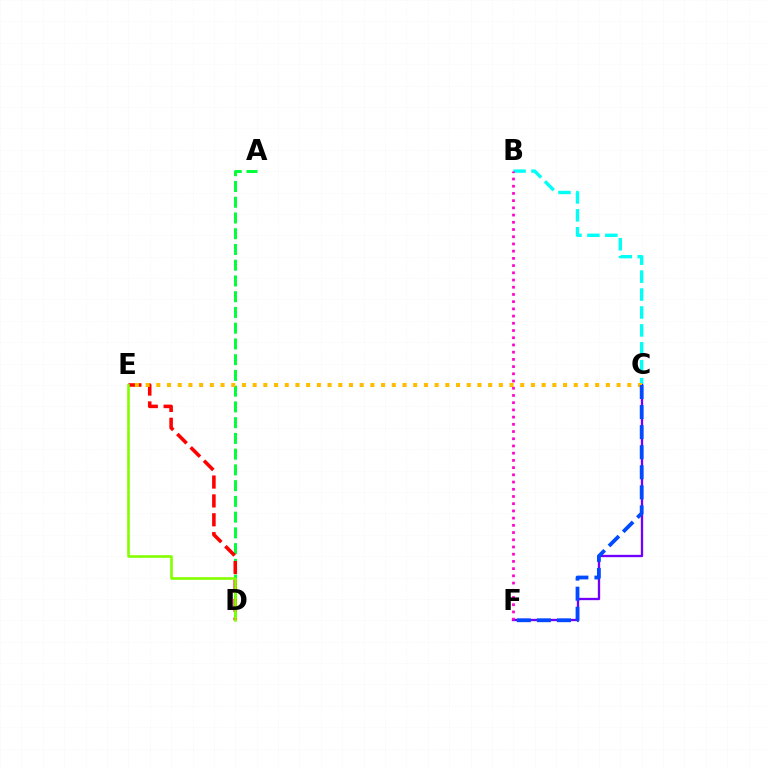{('A', 'D'): [{'color': '#00ff39', 'line_style': 'dashed', 'thickness': 2.14}], ('D', 'E'): [{'color': '#ff0000', 'line_style': 'dashed', 'thickness': 2.56}, {'color': '#84ff00', 'line_style': 'solid', 'thickness': 1.89}], ('B', 'C'): [{'color': '#00fff6', 'line_style': 'dashed', 'thickness': 2.43}], ('C', 'F'): [{'color': '#7200ff', 'line_style': 'solid', 'thickness': 1.67}, {'color': '#004bff', 'line_style': 'dashed', 'thickness': 2.73}], ('C', 'E'): [{'color': '#ffbd00', 'line_style': 'dotted', 'thickness': 2.91}], ('B', 'F'): [{'color': '#ff00cf', 'line_style': 'dotted', 'thickness': 1.96}]}